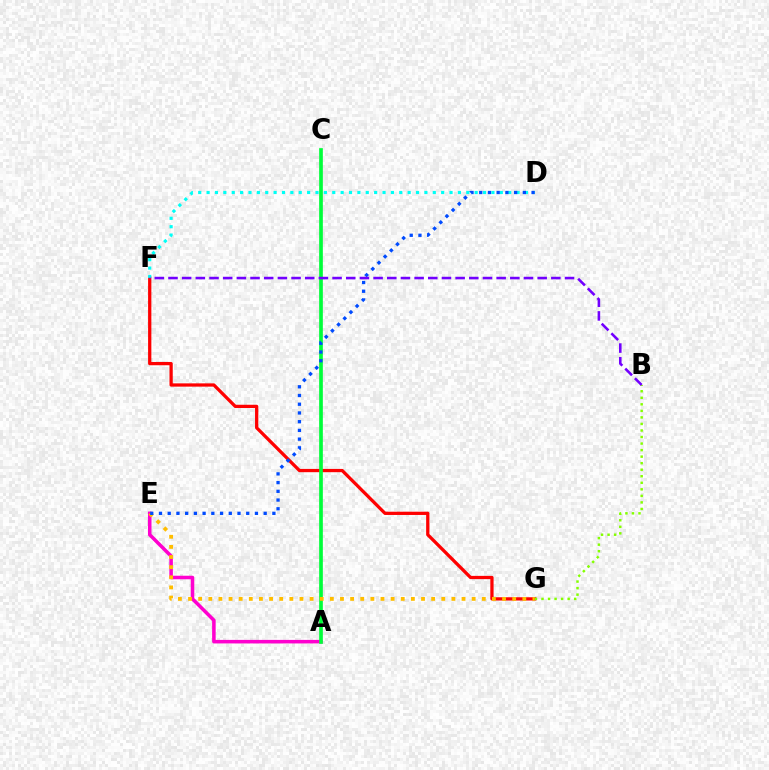{('F', 'G'): [{'color': '#ff0000', 'line_style': 'solid', 'thickness': 2.35}], ('A', 'E'): [{'color': '#ff00cf', 'line_style': 'solid', 'thickness': 2.55}], ('B', 'G'): [{'color': '#84ff00', 'line_style': 'dotted', 'thickness': 1.78}], ('D', 'F'): [{'color': '#00fff6', 'line_style': 'dotted', 'thickness': 2.28}], ('A', 'C'): [{'color': '#00ff39', 'line_style': 'solid', 'thickness': 2.65}], ('E', 'G'): [{'color': '#ffbd00', 'line_style': 'dotted', 'thickness': 2.75}], ('D', 'E'): [{'color': '#004bff', 'line_style': 'dotted', 'thickness': 2.37}], ('B', 'F'): [{'color': '#7200ff', 'line_style': 'dashed', 'thickness': 1.86}]}